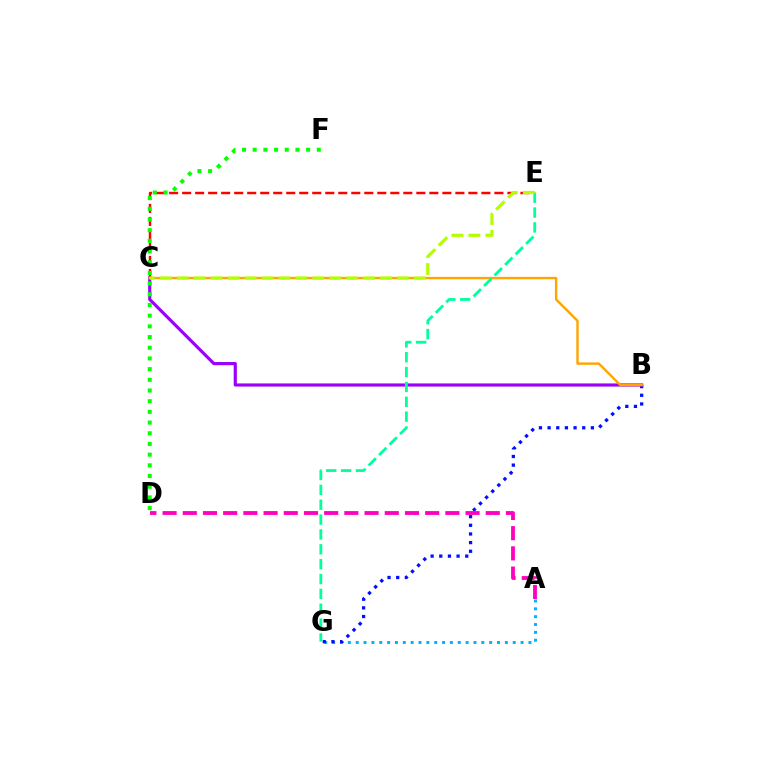{('A', 'G'): [{'color': '#00b5ff', 'line_style': 'dotted', 'thickness': 2.13}], ('B', 'G'): [{'color': '#0010ff', 'line_style': 'dotted', 'thickness': 2.35}], ('B', 'C'): [{'color': '#9b00ff', 'line_style': 'solid', 'thickness': 2.27}, {'color': '#ffa500', 'line_style': 'solid', 'thickness': 1.73}], ('C', 'E'): [{'color': '#ff0000', 'line_style': 'dashed', 'thickness': 1.77}, {'color': '#b3ff00', 'line_style': 'dashed', 'thickness': 2.3}], ('A', 'D'): [{'color': '#ff00bd', 'line_style': 'dashed', 'thickness': 2.74}], ('E', 'G'): [{'color': '#00ff9d', 'line_style': 'dashed', 'thickness': 2.02}], ('D', 'F'): [{'color': '#08ff00', 'line_style': 'dotted', 'thickness': 2.9}]}